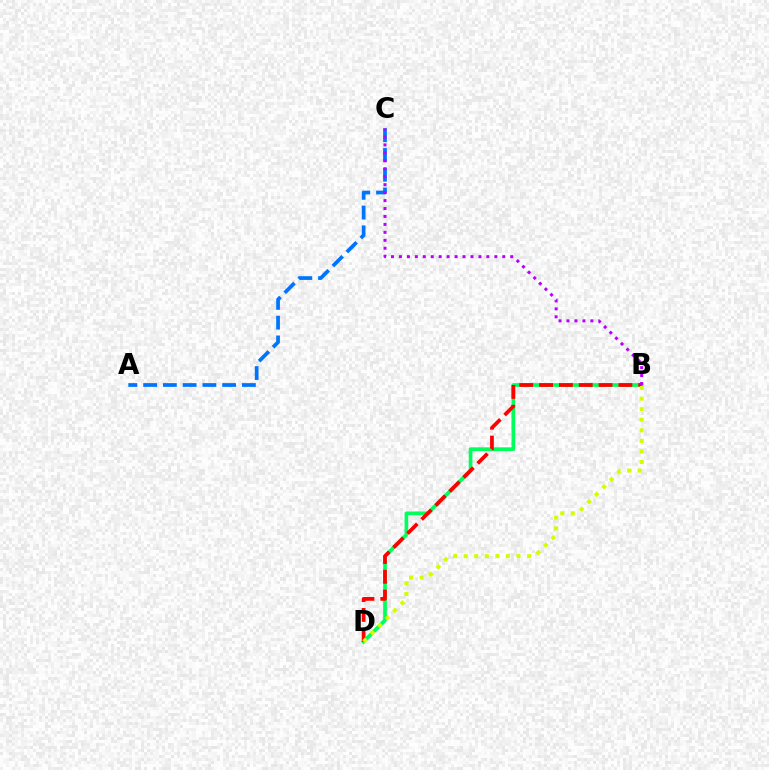{('B', 'D'): [{'color': '#00ff5c', 'line_style': 'solid', 'thickness': 2.65}, {'color': '#ff0000', 'line_style': 'dashed', 'thickness': 2.69}, {'color': '#d1ff00', 'line_style': 'dotted', 'thickness': 2.87}], ('A', 'C'): [{'color': '#0074ff', 'line_style': 'dashed', 'thickness': 2.68}], ('B', 'C'): [{'color': '#b900ff', 'line_style': 'dotted', 'thickness': 2.16}]}